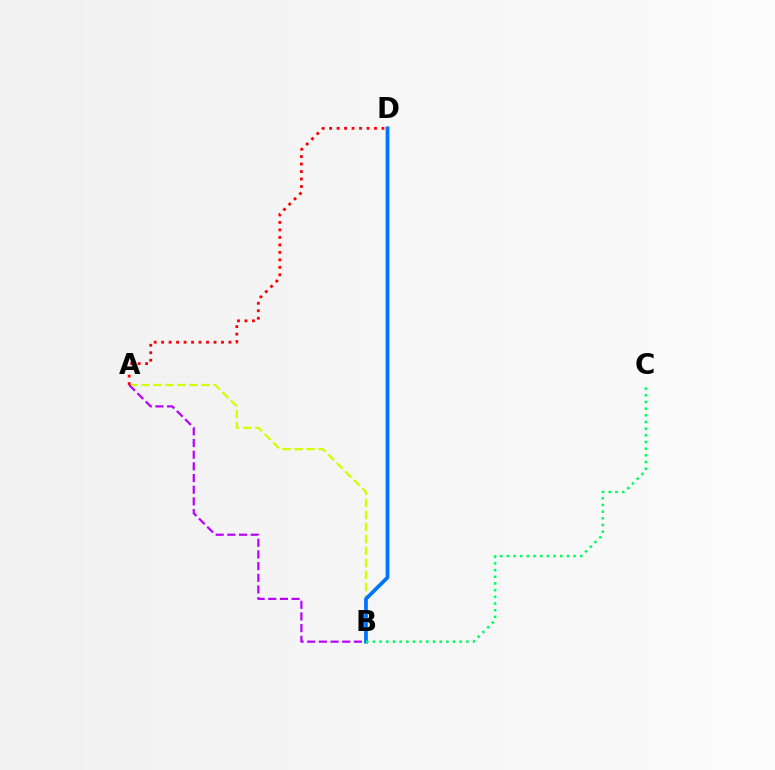{('A', 'B'): [{'color': '#d1ff00', 'line_style': 'dashed', 'thickness': 1.63}, {'color': '#b900ff', 'line_style': 'dashed', 'thickness': 1.59}], ('A', 'D'): [{'color': '#ff0000', 'line_style': 'dotted', 'thickness': 2.03}], ('B', 'D'): [{'color': '#0074ff', 'line_style': 'solid', 'thickness': 2.69}], ('B', 'C'): [{'color': '#00ff5c', 'line_style': 'dotted', 'thickness': 1.81}]}